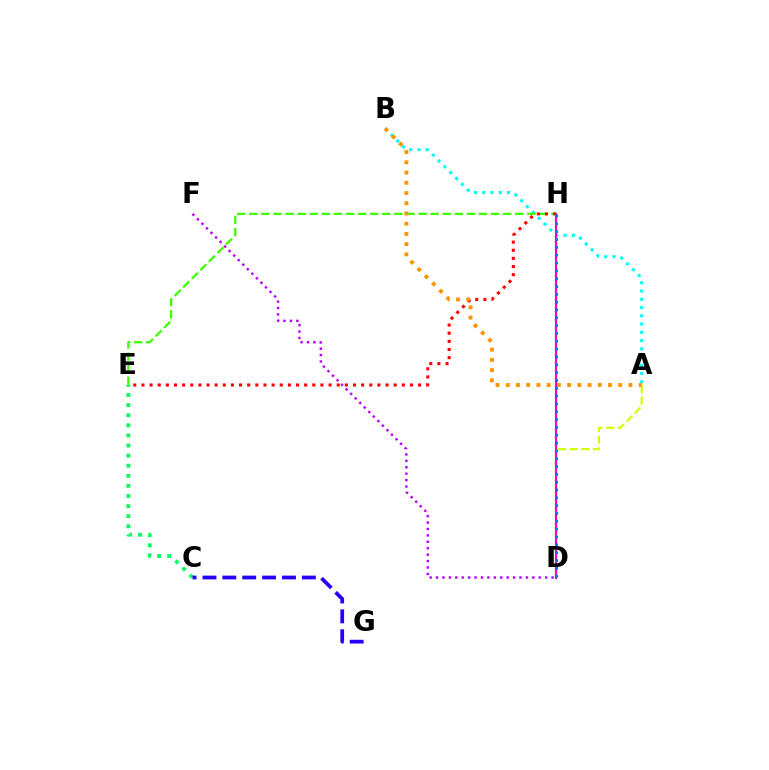{('A', 'B'): [{'color': '#00fff6', 'line_style': 'dotted', 'thickness': 2.24}, {'color': '#ff9400', 'line_style': 'dotted', 'thickness': 2.78}], ('D', 'F'): [{'color': '#b900ff', 'line_style': 'dotted', 'thickness': 1.74}], ('E', 'H'): [{'color': '#3dff00', 'line_style': 'dashed', 'thickness': 1.64}, {'color': '#ff0000', 'line_style': 'dotted', 'thickness': 2.21}], ('C', 'E'): [{'color': '#00ff5c', 'line_style': 'dotted', 'thickness': 2.74}], ('A', 'D'): [{'color': '#d1ff00', 'line_style': 'dashed', 'thickness': 1.57}], ('D', 'H'): [{'color': '#ff00ac', 'line_style': 'solid', 'thickness': 1.55}, {'color': '#0074ff', 'line_style': 'dotted', 'thickness': 2.13}], ('C', 'G'): [{'color': '#2500ff', 'line_style': 'dashed', 'thickness': 2.7}]}